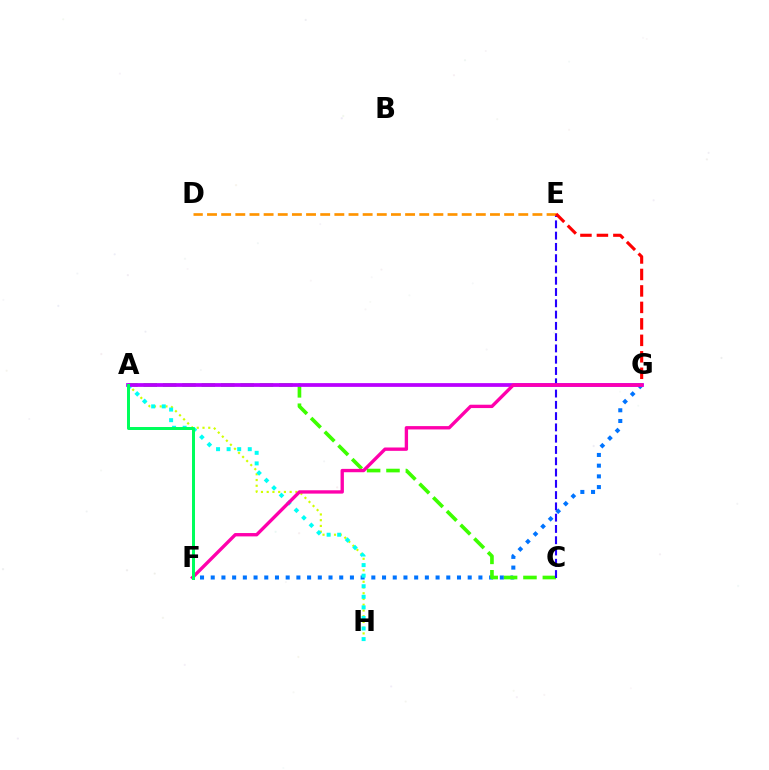{('F', 'G'): [{'color': '#0074ff', 'line_style': 'dotted', 'thickness': 2.91}, {'color': '#ff00ac', 'line_style': 'solid', 'thickness': 2.41}], ('A', 'C'): [{'color': '#3dff00', 'line_style': 'dashed', 'thickness': 2.63}], ('C', 'E'): [{'color': '#2500ff', 'line_style': 'dashed', 'thickness': 1.53}], ('A', 'H'): [{'color': '#d1ff00', 'line_style': 'dotted', 'thickness': 1.56}, {'color': '#00fff6', 'line_style': 'dotted', 'thickness': 2.87}], ('D', 'E'): [{'color': '#ff9400', 'line_style': 'dashed', 'thickness': 1.92}], ('E', 'G'): [{'color': '#ff0000', 'line_style': 'dashed', 'thickness': 2.24}], ('A', 'G'): [{'color': '#b900ff', 'line_style': 'solid', 'thickness': 2.7}], ('A', 'F'): [{'color': '#00ff5c', 'line_style': 'solid', 'thickness': 2.15}]}